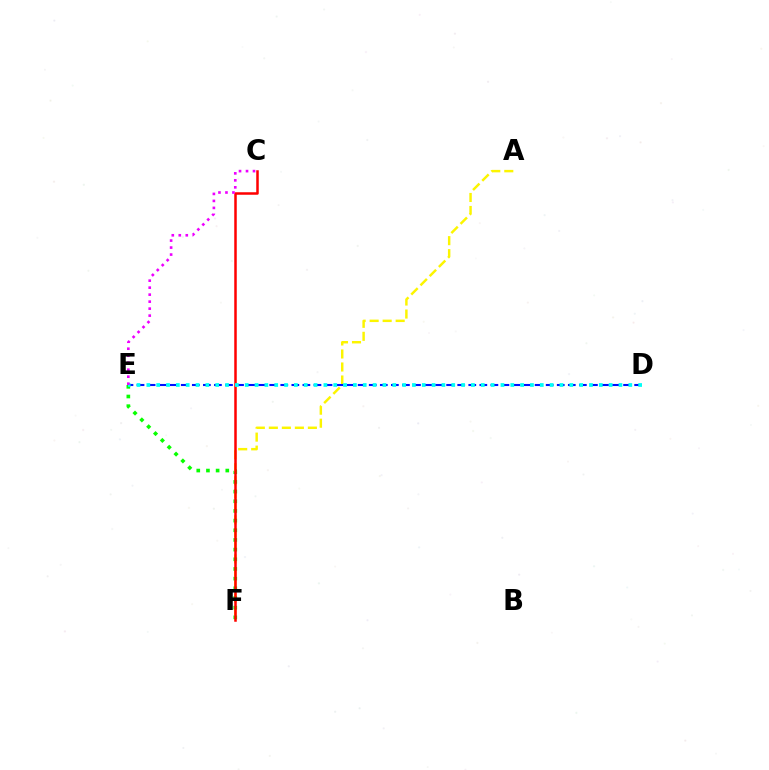{('A', 'F'): [{'color': '#fcf500', 'line_style': 'dashed', 'thickness': 1.77}], ('E', 'F'): [{'color': '#08ff00', 'line_style': 'dotted', 'thickness': 2.63}], ('C', 'F'): [{'color': '#ff0000', 'line_style': 'solid', 'thickness': 1.81}], ('D', 'E'): [{'color': '#0010ff', 'line_style': 'dashed', 'thickness': 1.5}, {'color': '#00fff6', 'line_style': 'dotted', 'thickness': 2.67}], ('C', 'E'): [{'color': '#ee00ff', 'line_style': 'dotted', 'thickness': 1.9}]}